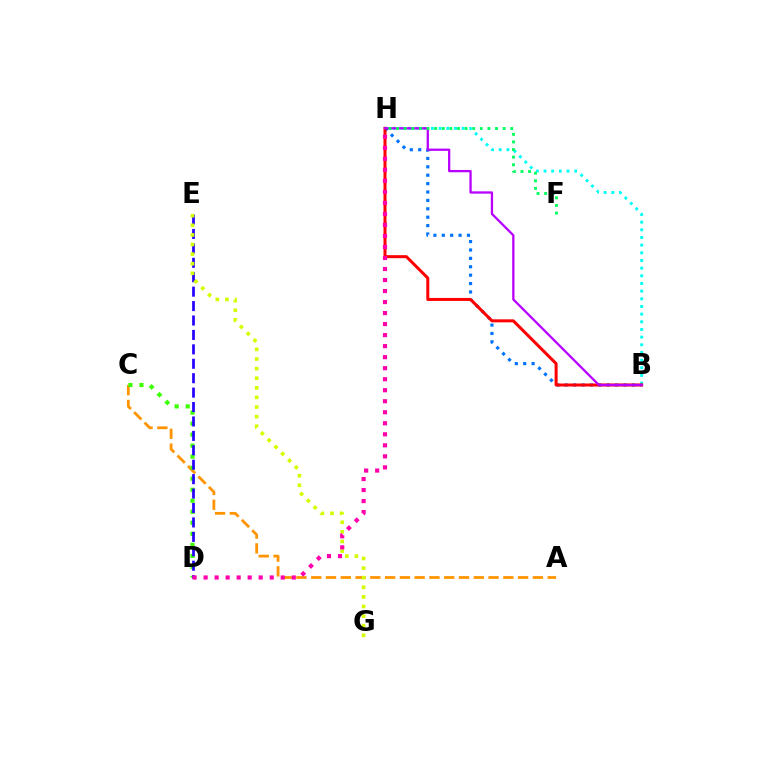{('A', 'C'): [{'color': '#ff9400', 'line_style': 'dashed', 'thickness': 2.01}], ('C', 'D'): [{'color': '#3dff00', 'line_style': 'dotted', 'thickness': 2.99}], ('B', 'H'): [{'color': '#00fff6', 'line_style': 'dotted', 'thickness': 2.08}, {'color': '#0074ff', 'line_style': 'dotted', 'thickness': 2.28}, {'color': '#ff0000', 'line_style': 'solid', 'thickness': 2.17}, {'color': '#b900ff', 'line_style': 'solid', 'thickness': 1.65}], ('D', 'E'): [{'color': '#2500ff', 'line_style': 'dashed', 'thickness': 1.96}], ('E', 'G'): [{'color': '#d1ff00', 'line_style': 'dotted', 'thickness': 2.61}], ('D', 'H'): [{'color': '#ff00ac', 'line_style': 'dotted', 'thickness': 2.99}], ('F', 'H'): [{'color': '#00ff5c', 'line_style': 'dotted', 'thickness': 2.07}]}